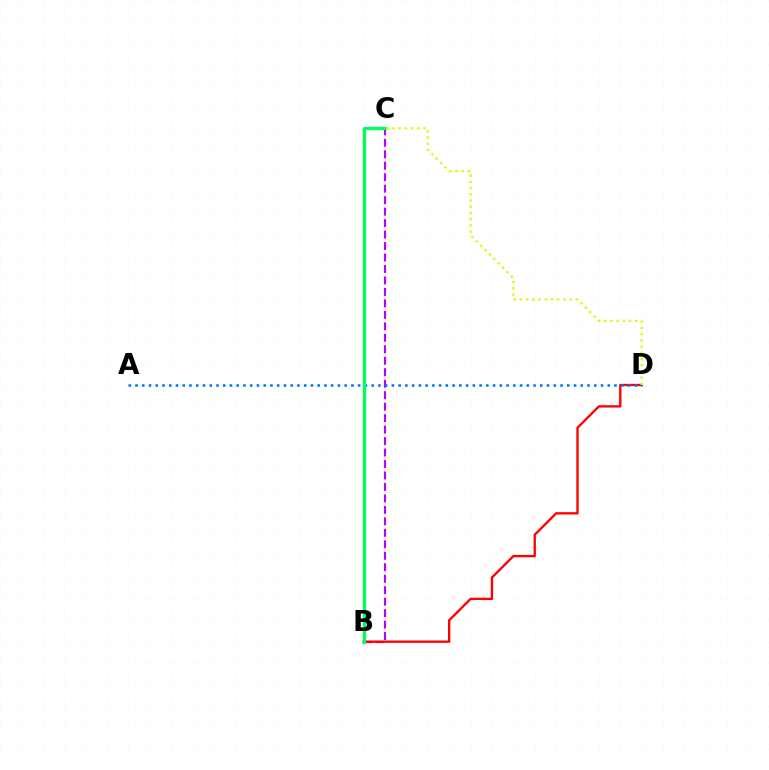{('B', 'C'): [{'color': '#b900ff', 'line_style': 'dashed', 'thickness': 1.56}, {'color': '#00ff5c', 'line_style': 'solid', 'thickness': 2.39}], ('B', 'D'): [{'color': '#ff0000', 'line_style': 'solid', 'thickness': 1.68}], ('A', 'D'): [{'color': '#0074ff', 'line_style': 'dotted', 'thickness': 1.83}], ('C', 'D'): [{'color': '#d1ff00', 'line_style': 'dotted', 'thickness': 1.69}]}